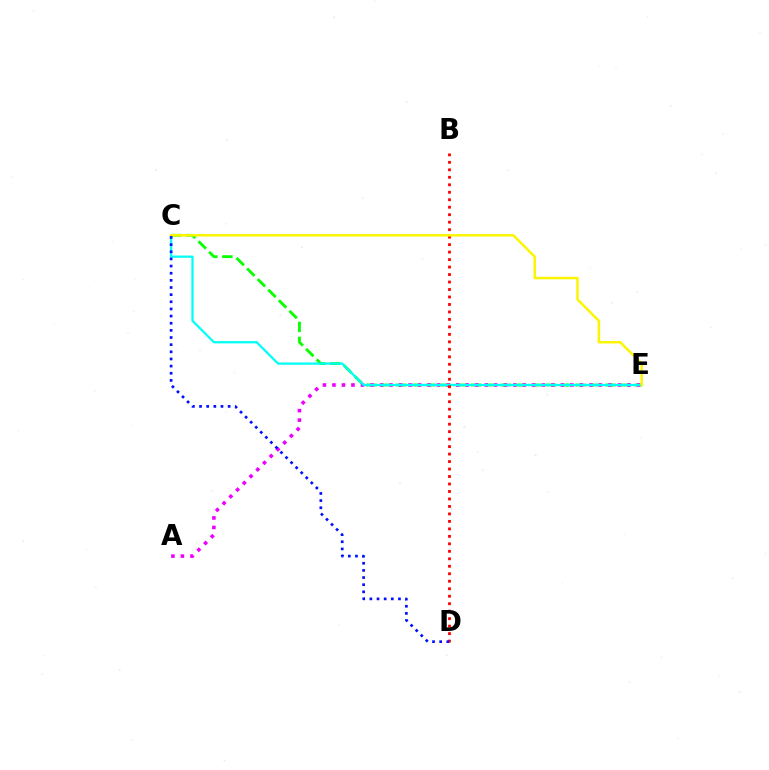{('C', 'E'): [{'color': '#08ff00', 'line_style': 'dashed', 'thickness': 2.03}, {'color': '#00fff6', 'line_style': 'solid', 'thickness': 1.62}, {'color': '#fcf500', 'line_style': 'solid', 'thickness': 1.78}], ('A', 'E'): [{'color': '#ee00ff', 'line_style': 'dotted', 'thickness': 2.59}], ('B', 'D'): [{'color': '#ff0000', 'line_style': 'dotted', 'thickness': 2.03}], ('C', 'D'): [{'color': '#0010ff', 'line_style': 'dotted', 'thickness': 1.94}]}